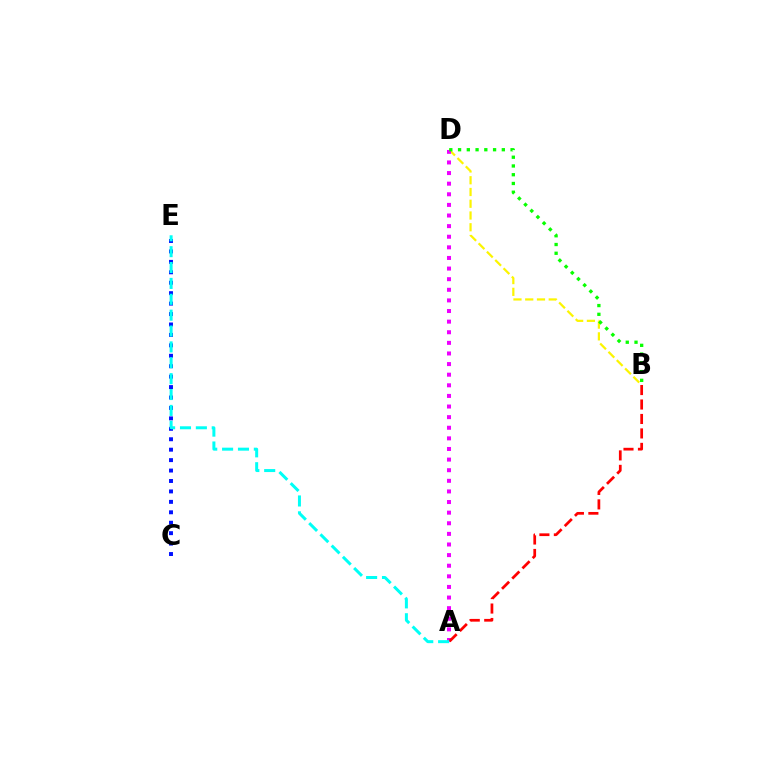{('B', 'D'): [{'color': '#fcf500', 'line_style': 'dashed', 'thickness': 1.6}, {'color': '#08ff00', 'line_style': 'dotted', 'thickness': 2.38}], ('A', 'D'): [{'color': '#ee00ff', 'line_style': 'dotted', 'thickness': 2.88}], ('A', 'B'): [{'color': '#ff0000', 'line_style': 'dashed', 'thickness': 1.96}], ('C', 'E'): [{'color': '#0010ff', 'line_style': 'dotted', 'thickness': 2.84}], ('A', 'E'): [{'color': '#00fff6', 'line_style': 'dashed', 'thickness': 2.16}]}